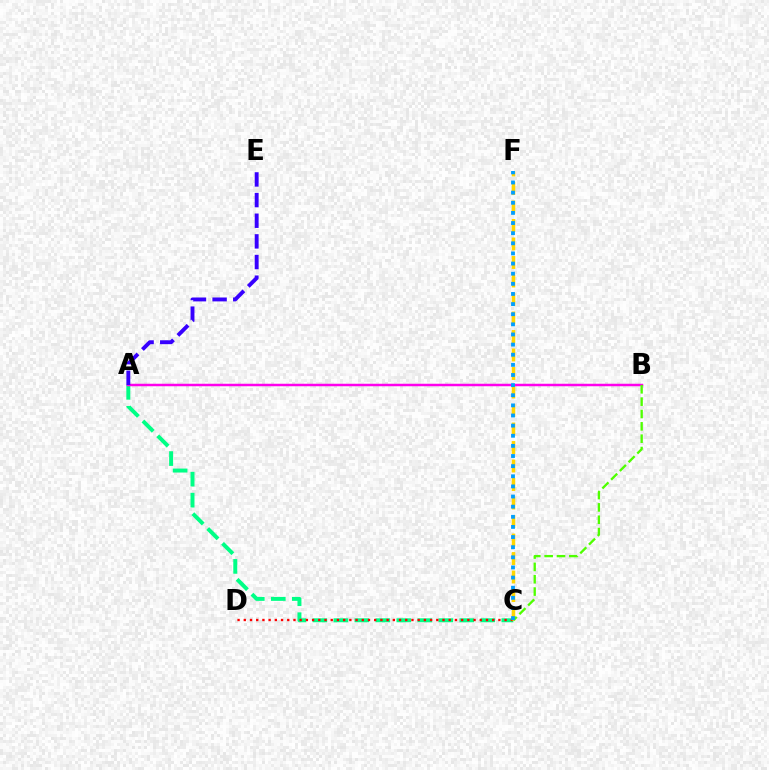{('A', 'C'): [{'color': '#00ff86', 'line_style': 'dashed', 'thickness': 2.85}], ('C', 'D'): [{'color': '#ff0000', 'line_style': 'dotted', 'thickness': 1.69}], ('C', 'F'): [{'color': '#ffd500', 'line_style': 'dashed', 'thickness': 2.51}, {'color': '#009eff', 'line_style': 'dotted', 'thickness': 2.75}], ('A', 'B'): [{'color': '#ff00ed', 'line_style': 'solid', 'thickness': 1.8}], ('B', 'C'): [{'color': '#4fff00', 'line_style': 'dashed', 'thickness': 1.68}], ('A', 'E'): [{'color': '#3700ff', 'line_style': 'dashed', 'thickness': 2.81}]}